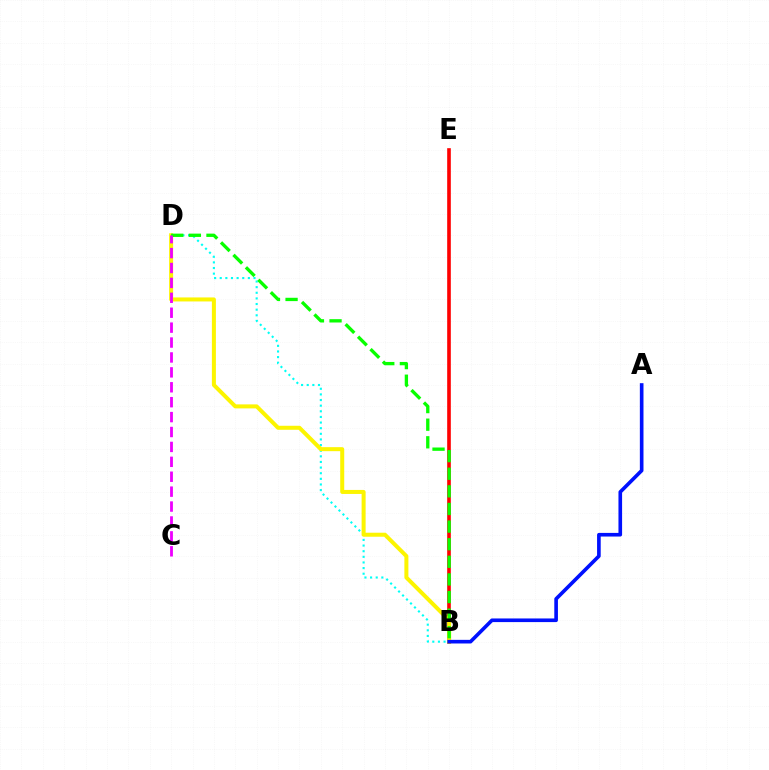{('B', 'D'): [{'color': '#00fff6', 'line_style': 'dotted', 'thickness': 1.53}, {'color': '#fcf500', 'line_style': 'solid', 'thickness': 2.89}, {'color': '#08ff00', 'line_style': 'dashed', 'thickness': 2.39}], ('B', 'E'): [{'color': '#ff0000', 'line_style': 'solid', 'thickness': 2.61}], ('A', 'B'): [{'color': '#0010ff', 'line_style': 'solid', 'thickness': 2.62}], ('C', 'D'): [{'color': '#ee00ff', 'line_style': 'dashed', 'thickness': 2.03}]}